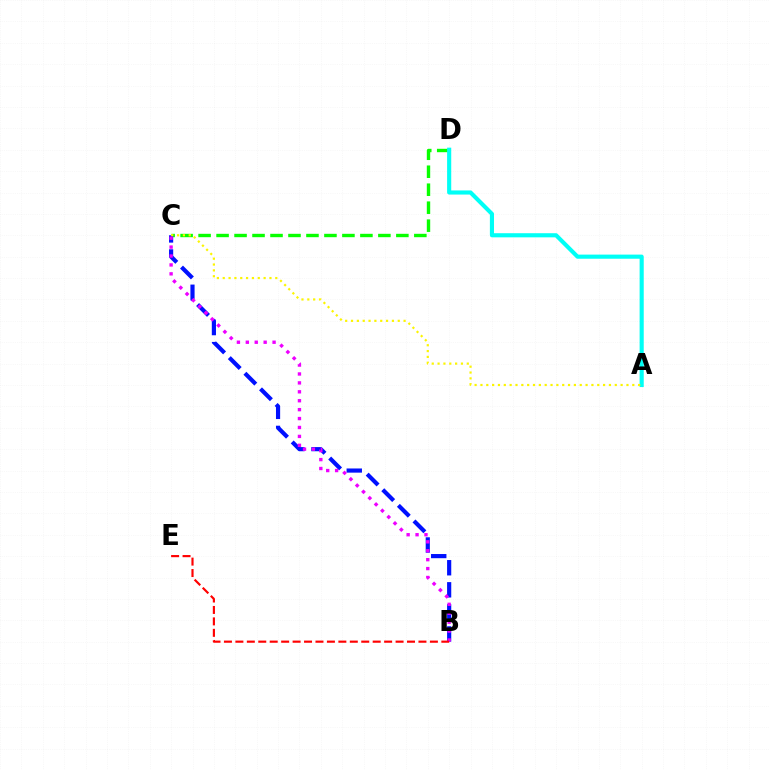{('C', 'D'): [{'color': '#08ff00', 'line_style': 'dashed', 'thickness': 2.44}], ('A', 'D'): [{'color': '#00fff6', 'line_style': 'solid', 'thickness': 2.97}], ('B', 'C'): [{'color': '#0010ff', 'line_style': 'dashed', 'thickness': 3.0}, {'color': '#ee00ff', 'line_style': 'dotted', 'thickness': 2.42}], ('A', 'C'): [{'color': '#fcf500', 'line_style': 'dotted', 'thickness': 1.59}], ('B', 'E'): [{'color': '#ff0000', 'line_style': 'dashed', 'thickness': 1.55}]}